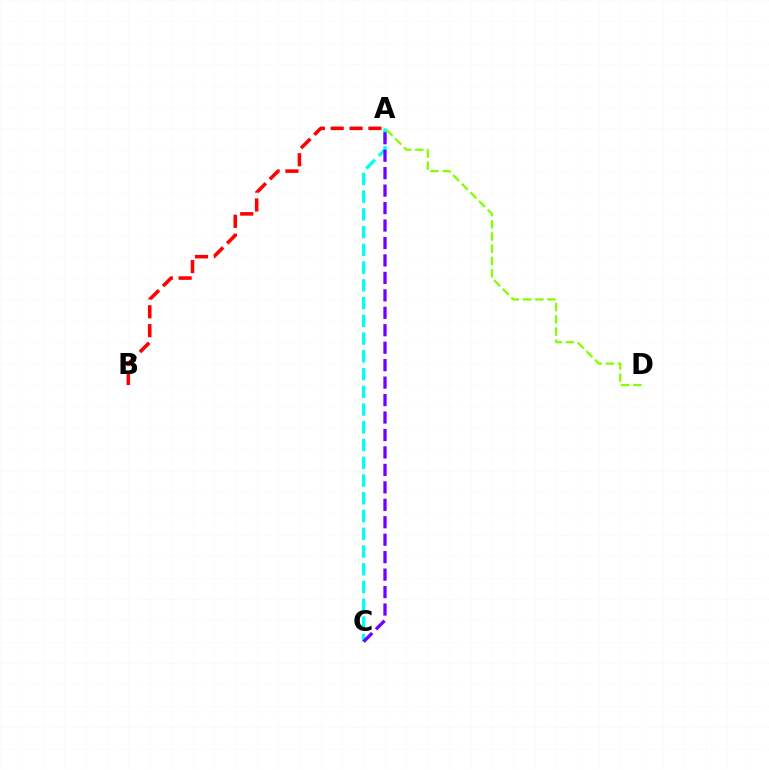{('A', 'D'): [{'color': '#84ff00', 'line_style': 'dashed', 'thickness': 1.66}], ('A', 'B'): [{'color': '#ff0000', 'line_style': 'dashed', 'thickness': 2.56}], ('A', 'C'): [{'color': '#00fff6', 'line_style': 'dashed', 'thickness': 2.41}, {'color': '#7200ff', 'line_style': 'dashed', 'thickness': 2.37}]}